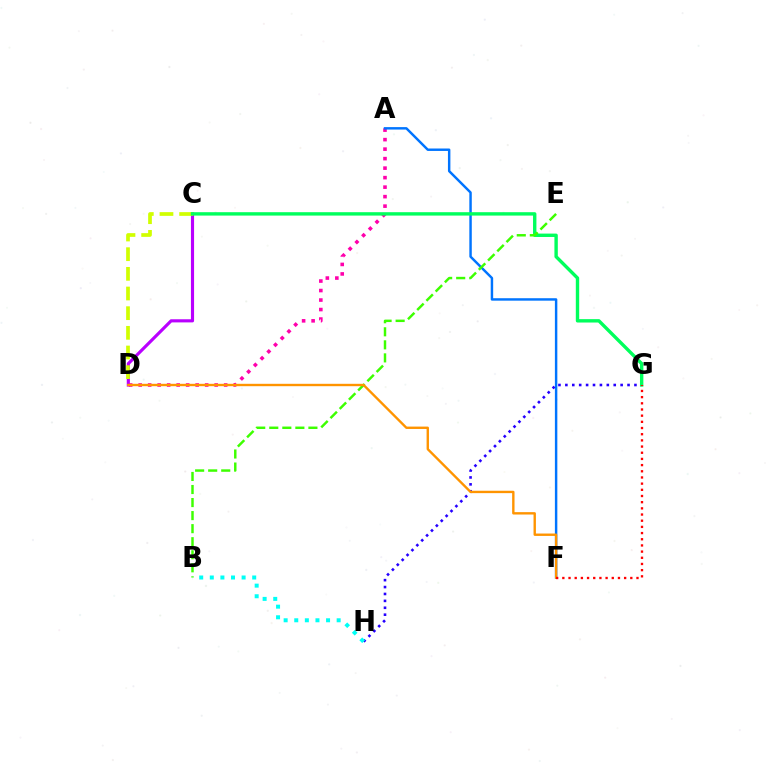{('C', 'D'): [{'color': '#b900ff', 'line_style': 'solid', 'thickness': 2.26}, {'color': '#d1ff00', 'line_style': 'dashed', 'thickness': 2.67}], ('A', 'D'): [{'color': '#ff00ac', 'line_style': 'dotted', 'thickness': 2.58}], ('A', 'F'): [{'color': '#0074ff', 'line_style': 'solid', 'thickness': 1.76}], ('G', 'H'): [{'color': '#2500ff', 'line_style': 'dotted', 'thickness': 1.88}], ('C', 'G'): [{'color': '#00ff5c', 'line_style': 'solid', 'thickness': 2.44}], ('B', 'E'): [{'color': '#3dff00', 'line_style': 'dashed', 'thickness': 1.77}], ('B', 'H'): [{'color': '#00fff6', 'line_style': 'dotted', 'thickness': 2.88}], ('D', 'F'): [{'color': '#ff9400', 'line_style': 'solid', 'thickness': 1.71}], ('F', 'G'): [{'color': '#ff0000', 'line_style': 'dotted', 'thickness': 1.68}]}